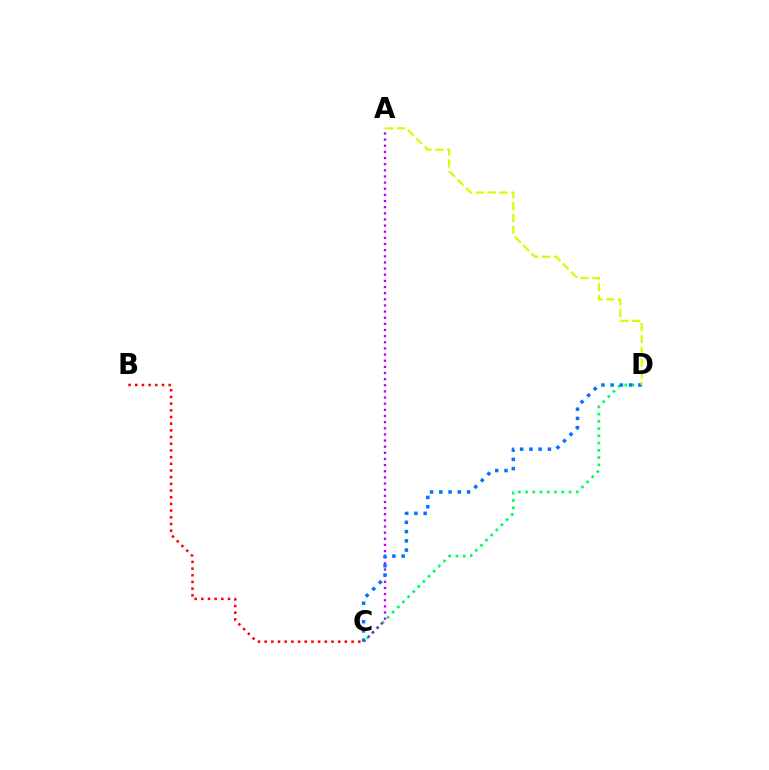{('C', 'D'): [{'color': '#00ff5c', 'line_style': 'dotted', 'thickness': 1.97}, {'color': '#0074ff', 'line_style': 'dotted', 'thickness': 2.52}], ('B', 'C'): [{'color': '#ff0000', 'line_style': 'dotted', 'thickness': 1.82}], ('A', 'C'): [{'color': '#b900ff', 'line_style': 'dotted', 'thickness': 1.67}], ('A', 'D'): [{'color': '#d1ff00', 'line_style': 'dashed', 'thickness': 1.6}]}